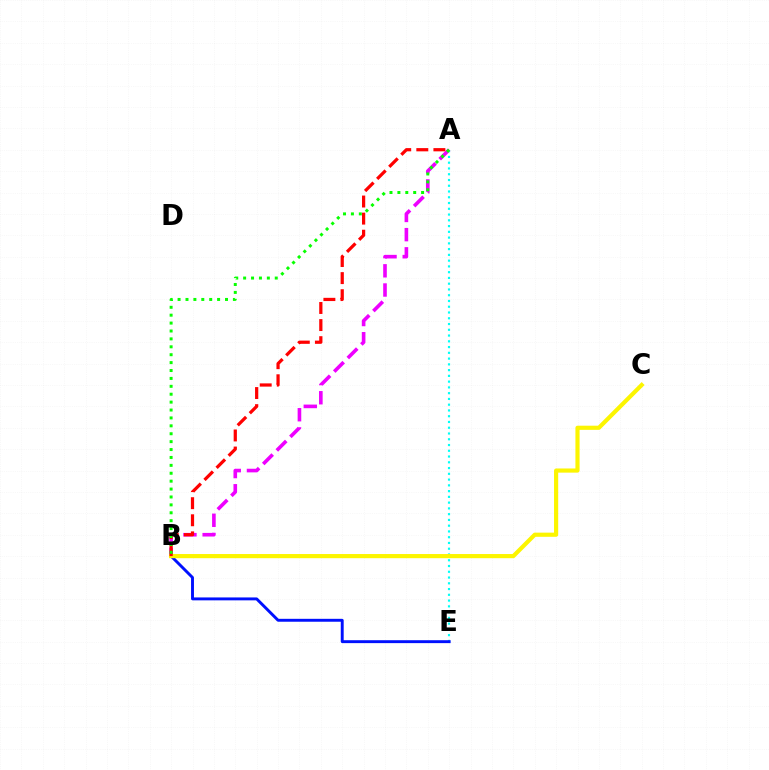{('A', 'B'): [{'color': '#ee00ff', 'line_style': 'dashed', 'thickness': 2.61}, {'color': '#ff0000', 'line_style': 'dashed', 'thickness': 2.32}, {'color': '#08ff00', 'line_style': 'dotted', 'thickness': 2.15}], ('A', 'E'): [{'color': '#00fff6', 'line_style': 'dotted', 'thickness': 1.57}], ('B', 'E'): [{'color': '#0010ff', 'line_style': 'solid', 'thickness': 2.1}], ('B', 'C'): [{'color': '#fcf500', 'line_style': 'solid', 'thickness': 2.99}]}